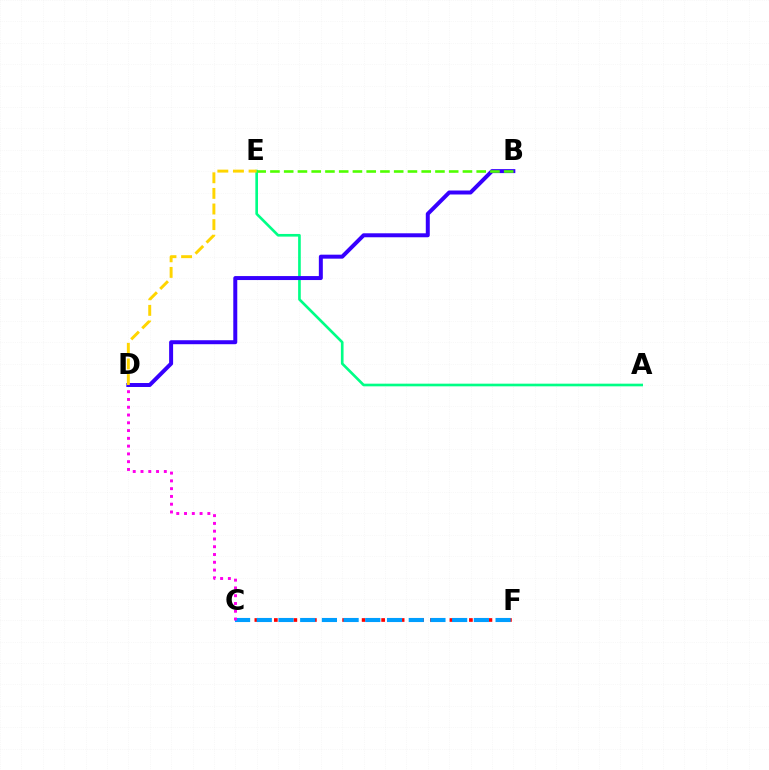{('A', 'E'): [{'color': '#00ff86', 'line_style': 'solid', 'thickness': 1.91}], ('B', 'D'): [{'color': '#3700ff', 'line_style': 'solid', 'thickness': 2.87}], ('C', 'F'): [{'color': '#ff0000', 'line_style': 'dotted', 'thickness': 2.65}, {'color': '#009eff', 'line_style': 'dashed', 'thickness': 2.95}], ('D', 'E'): [{'color': '#ffd500', 'line_style': 'dashed', 'thickness': 2.12}], ('B', 'E'): [{'color': '#4fff00', 'line_style': 'dashed', 'thickness': 1.87}], ('C', 'D'): [{'color': '#ff00ed', 'line_style': 'dotted', 'thickness': 2.11}]}